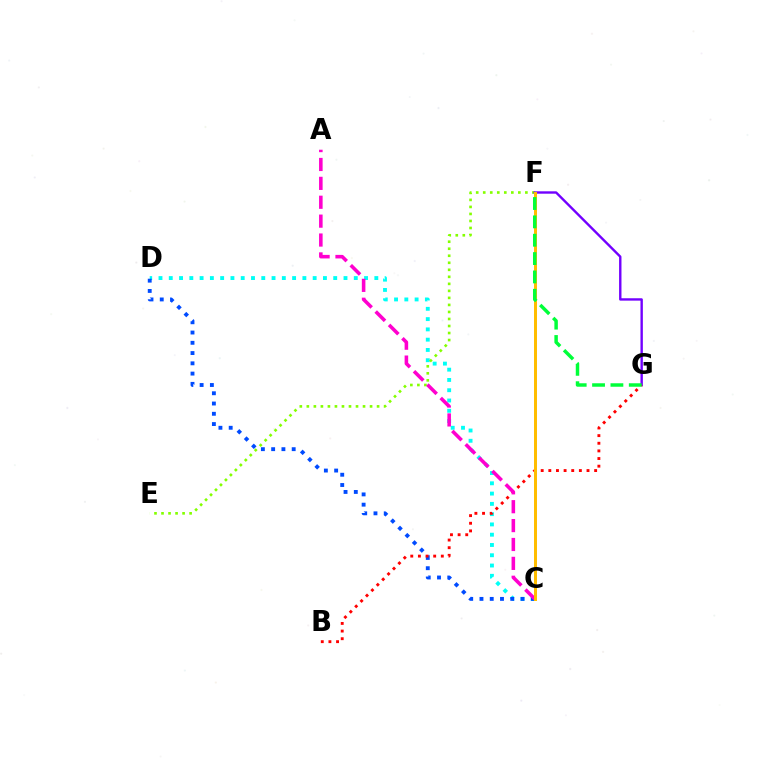{('C', 'D'): [{'color': '#00fff6', 'line_style': 'dotted', 'thickness': 2.79}, {'color': '#004bff', 'line_style': 'dotted', 'thickness': 2.79}], ('E', 'F'): [{'color': '#84ff00', 'line_style': 'dotted', 'thickness': 1.91}], ('F', 'G'): [{'color': '#7200ff', 'line_style': 'solid', 'thickness': 1.72}, {'color': '#00ff39', 'line_style': 'dashed', 'thickness': 2.49}], ('B', 'G'): [{'color': '#ff0000', 'line_style': 'dotted', 'thickness': 2.07}], ('A', 'C'): [{'color': '#ff00cf', 'line_style': 'dashed', 'thickness': 2.57}], ('C', 'F'): [{'color': '#ffbd00', 'line_style': 'solid', 'thickness': 2.15}]}